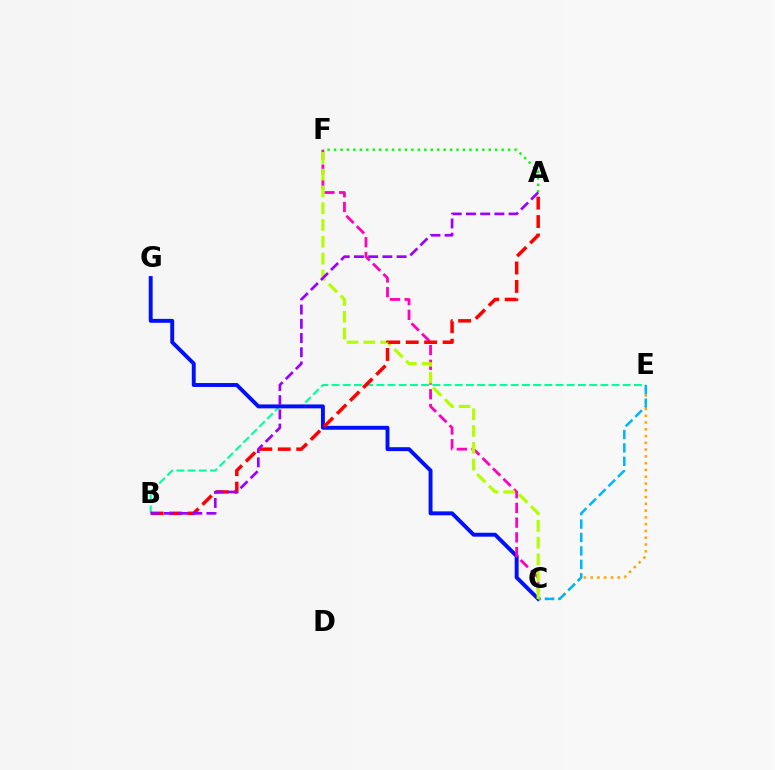{('B', 'E'): [{'color': '#00ff9d', 'line_style': 'dashed', 'thickness': 1.52}], ('C', 'G'): [{'color': '#0010ff', 'line_style': 'solid', 'thickness': 2.82}], ('C', 'F'): [{'color': '#ff00bd', 'line_style': 'dashed', 'thickness': 2.0}, {'color': '#b3ff00', 'line_style': 'dashed', 'thickness': 2.28}], ('C', 'E'): [{'color': '#ffa500', 'line_style': 'dotted', 'thickness': 1.84}, {'color': '#00b5ff', 'line_style': 'dashed', 'thickness': 1.83}], ('A', 'F'): [{'color': '#08ff00', 'line_style': 'dotted', 'thickness': 1.75}], ('A', 'B'): [{'color': '#ff0000', 'line_style': 'dashed', 'thickness': 2.51}, {'color': '#9b00ff', 'line_style': 'dashed', 'thickness': 1.93}]}